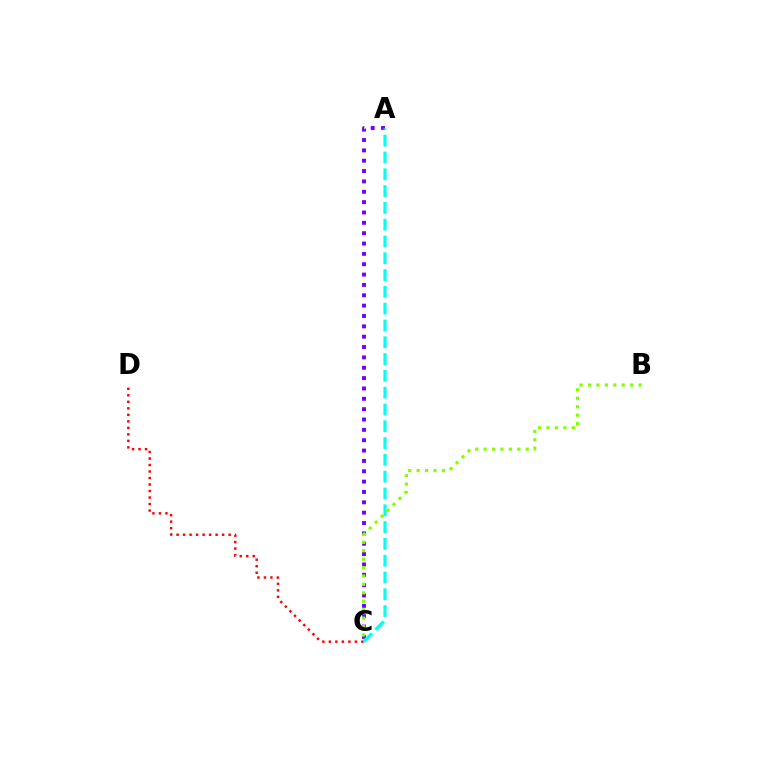{('A', 'C'): [{'color': '#7200ff', 'line_style': 'dotted', 'thickness': 2.81}, {'color': '#00fff6', 'line_style': 'dashed', 'thickness': 2.28}], ('C', 'D'): [{'color': '#ff0000', 'line_style': 'dotted', 'thickness': 1.77}], ('B', 'C'): [{'color': '#84ff00', 'line_style': 'dotted', 'thickness': 2.29}]}